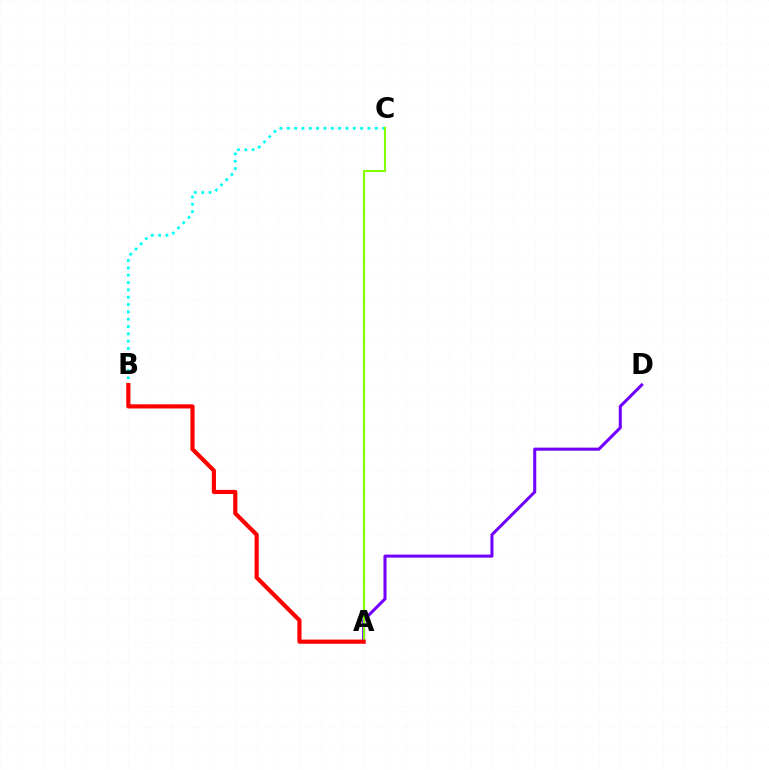{('B', 'C'): [{'color': '#00fff6', 'line_style': 'dotted', 'thickness': 1.99}], ('A', 'D'): [{'color': '#7200ff', 'line_style': 'solid', 'thickness': 2.2}], ('A', 'C'): [{'color': '#84ff00', 'line_style': 'solid', 'thickness': 1.54}], ('A', 'B'): [{'color': '#ff0000', 'line_style': 'solid', 'thickness': 2.99}]}